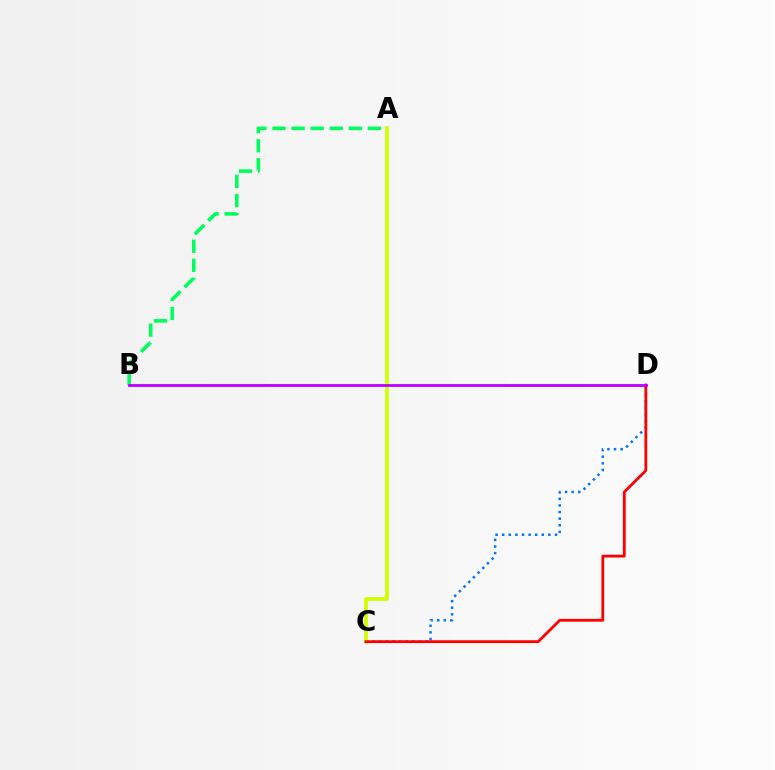{('A', 'B'): [{'color': '#00ff5c', 'line_style': 'dashed', 'thickness': 2.59}], ('C', 'D'): [{'color': '#0074ff', 'line_style': 'dotted', 'thickness': 1.79}, {'color': '#ff0000', 'line_style': 'solid', 'thickness': 2.02}], ('A', 'C'): [{'color': '#d1ff00', 'line_style': 'solid', 'thickness': 2.72}], ('B', 'D'): [{'color': '#b900ff', 'line_style': 'solid', 'thickness': 2.01}]}